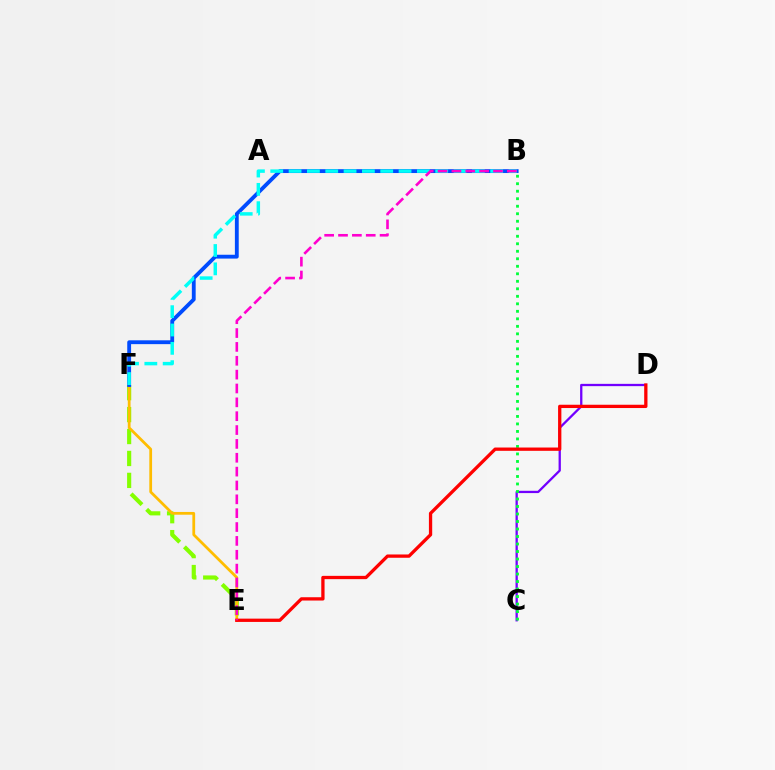{('E', 'F'): [{'color': '#84ff00', 'line_style': 'dashed', 'thickness': 2.98}, {'color': '#ffbd00', 'line_style': 'solid', 'thickness': 1.99}], ('C', 'D'): [{'color': '#7200ff', 'line_style': 'solid', 'thickness': 1.65}], ('B', 'C'): [{'color': '#00ff39', 'line_style': 'dotted', 'thickness': 2.04}], ('B', 'F'): [{'color': '#004bff', 'line_style': 'solid', 'thickness': 2.76}, {'color': '#00fff6', 'line_style': 'dashed', 'thickness': 2.49}], ('D', 'E'): [{'color': '#ff0000', 'line_style': 'solid', 'thickness': 2.37}], ('B', 'E'): [{'color': '#ff00cf', 'line_style': 'dashed', 'thickness': 1.88}]}